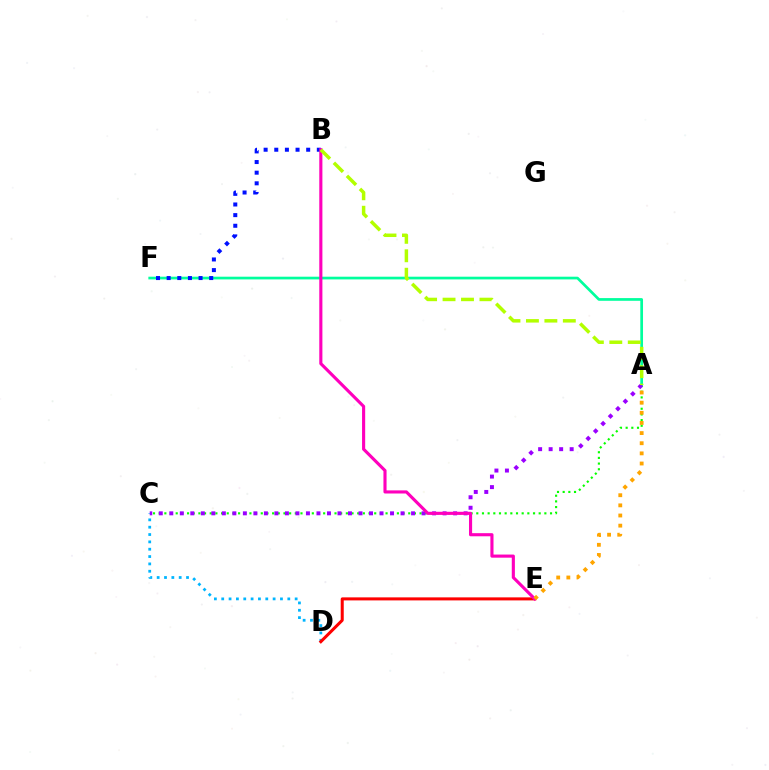{('A', 'C'): [{'color': '#08ff00', 'line_style': 'dotted', 'thickness': 1.54}, {'color': '#9b00ff', 'line_style': 'dotted', 'thickness': 2.86}], ('A', 'F'): [{'color': '#00ff9d', 'line_style': 'solid', 'thickness': 1.95}], ('B', 'F'): [{'color': '#0010ff', 'line_style': 'dotted', 'thickness': 2.89}], ('C', 'D'): [{'color': '#00b5ff', 'line_style': 'dotted', 'thickness': 1.99}], ('D', 'E'): [{'color': '#ff0000', 'line_style': 'solid', 'thickness': 2.18}], ('B', 'E'): [{'color': '#ff00bd', 'line_style': 'solid', 'thickness': 2.25}], ('A', 'B'): [{'color': '#b3ff00', 'line_style': 'dashed', 'thickness': 2.51}], ('A', 'E'): [{'color': '#ffa500', 'line_style': 'dotted', 'thickness': 2.76}]}